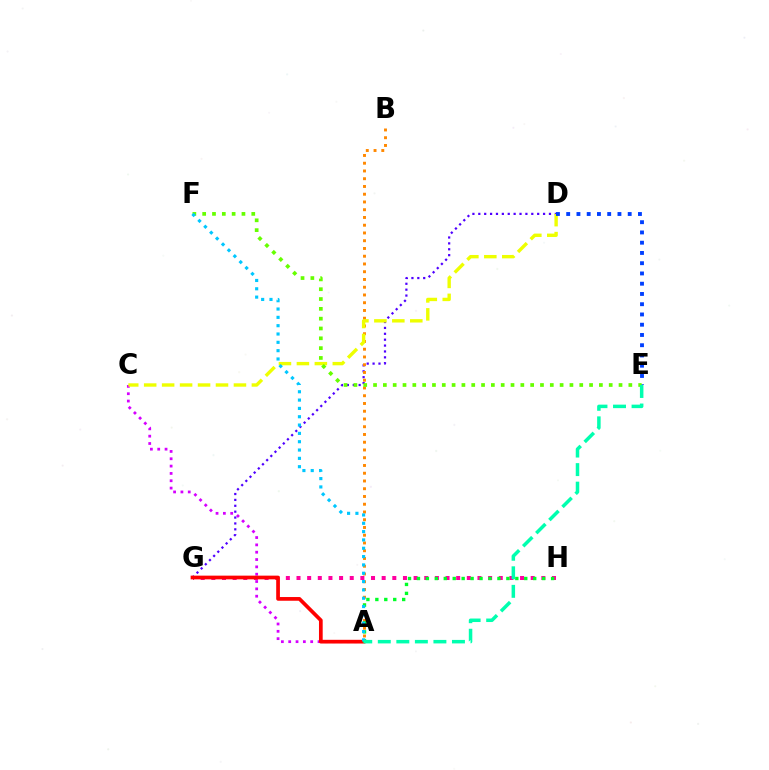{('A', 'C'): [{'color': '#d600ff', 'line_style': 'dotted', 'thickness': 1.99}], ('D', 'G'): [{'color': '#4f00ff', 'line_style': 'dotted', 'thickness': 1.6}], ('A', 'B'): [{'color': '#ff8800', 'line_style': 'dotted', 'thickness': 2.11}], ('C', 'D'): [{'color': '#eeff00', 'line_style': 'dashed', 'thickness': 2.44}], ('G', 'H'): [{'color': '#ff00a0', 'line_style': 'dotted', 'thickness': 2.89}], ('A', 'G'): [{'color': '#ff0000', 'line_style': 'solid', 'thickness': 2.67}], ('D', 'E'): [{'color': '#003fff', 'line_style': 'dotted', 'thickness': 2.79}], ('E', 'F'): [{'color': '#66ff00', 'line_style': 'dotted', 'thickness': 2.67}], ('A', 'H'): [{'color': '#00ff27', 'line_style': 'dotted', 'thickness': 2.43}], ('A', 'F'): [{'color': '#00c7ff', 'line_style': 'dotted', 'thickness': 2.26}], ('A', 'E'): [{'color': '#00ffaf', 'line_style': 'dashed', 'thickness': 2.52}]}